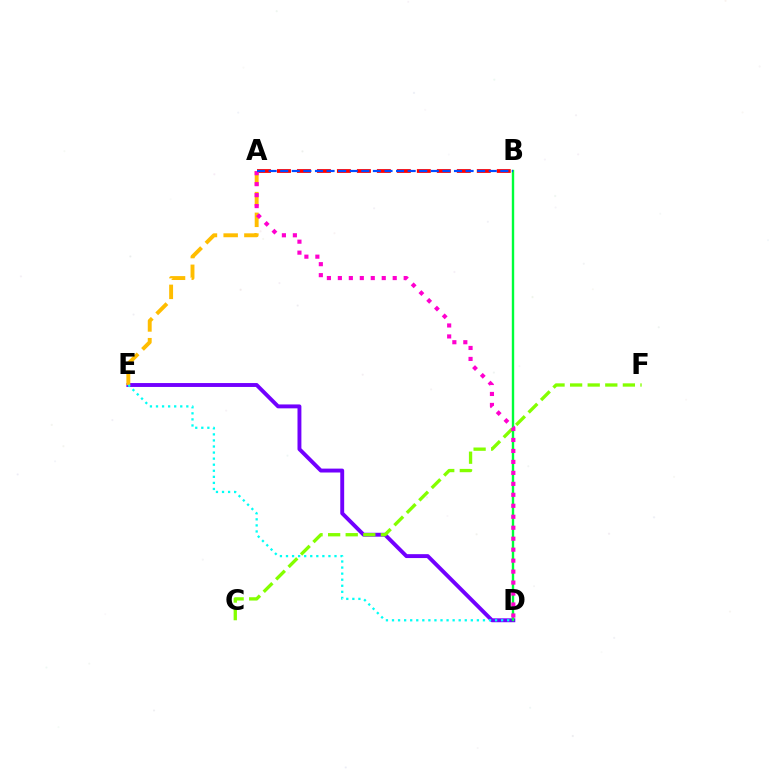{('D', 'E'): [{'color': '#7200ff', 'line_style': 'solid', 'thickness': 2.81}, {'color': '#00fff6', 'line_style': 'dotted', 'thickness': 1.65}], ('A', 'B'): [{'color': '#ff0000', 'line_style': 'dashed', 'thickness': 2.71}, {'color': '#004bff', 'line_style': 'dashed', 'thickness': 1.57}], ('C', 'F'): [{'color': '#84ff00', 'line_style': 'dashed', 'thickness': 2.39}], ('A', 'E'): [{'color': '#ffbd00', 'line_style': 'dashed', 'thickness': 2.82}], ('B', 'D'): [{'color': '#00ff39', 'line_style': 'solid', 'thickness': 1.72}], ('A', 'D'): [{'color': '#ff00cf', 'line_style': 'dotted', 'thickness': 2.98}]}